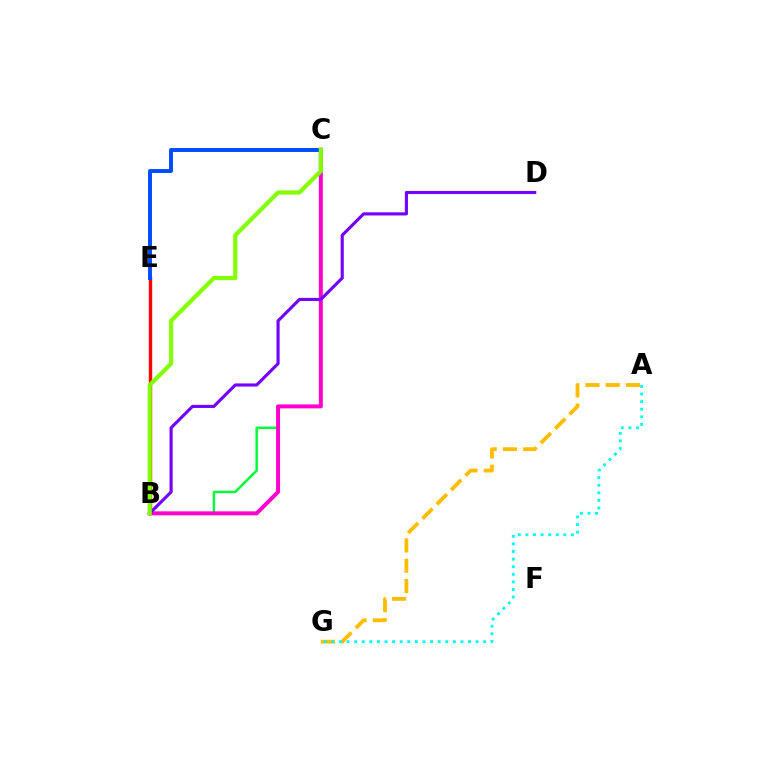{('B', 'C'): [{'color': '#00ff39', 'line_style': 'solid', 'thickness': 1.78}, {'color': '#ff00cf', 'line_style': 'solid', 'thickness': 2.86}, {'color': '#84ff00', 'line_style': 'solid', 'thickness': 2.99}], ('B', 'E'): [{'color': '#ff0000', 'line_style': 'solid', 'thickness': 2.45}], ('A', 'G'): [{'color': '#ffbd00', 'line_style': 'dashed', 'thickness': 2.75}, {'color': '#00fff6', 'line_style': 'dotted', 'thickness': 2.06}], ('B', 'D'): [{'color': '#7200ff', 'line_style': 'solid', 'thickness': 2.25}], ('C', 'E'): [{'color': '#004bff', 'line_style': 'solid', 'thickness': 2.82}]}